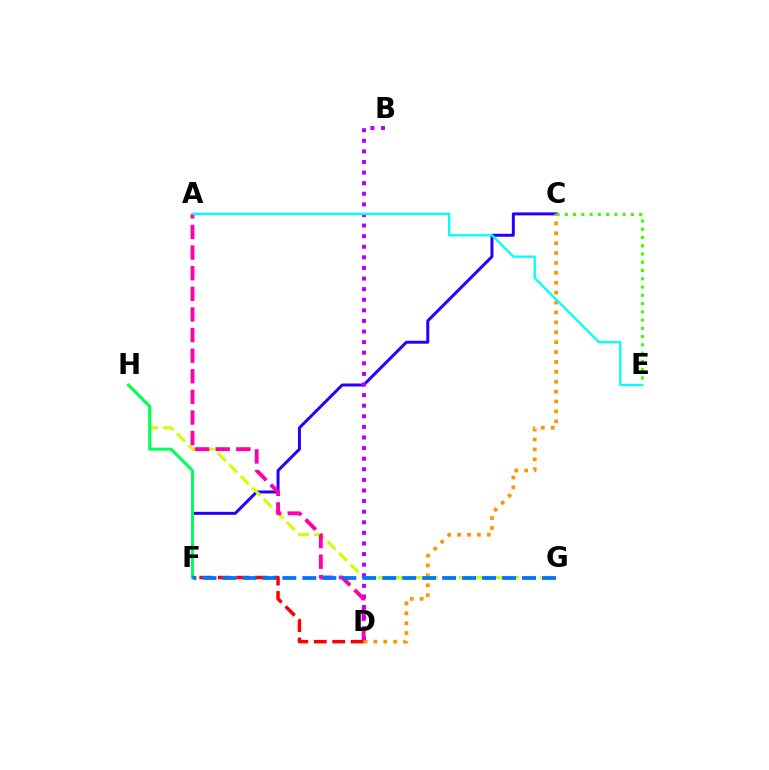{('C', 'F'): [{'color': '#2500ff', 'line_style': 'solid', 'thickness': 2.14}], ('G', 'H'): [{'color': '#d1ff00', 'line_style': 'dashed', 'thickness': 2.21}], ('F', 'H'): [{'color': '#00ff5c', 'line_style': 'solid', 'thickness': 2.2}], ('C', 'E'): [{'color': '#3dff00', 'line_style': 'dotted', 'thickness': 2.24}], ('A', 'D'): [{'color': '#ff00ac', 'line_style': 'dashed', 'thickness': 2.8}], ('B', 'D'): [{'color': '#b900ff', 'line_style': 'dotted', 'thickness': 2.88}], ('D', 'F'): [{'color': '#ff0000', 'line_style': 'dashed', 'thickness': 2.51}], ('C', 'D'): [{'color': '#ff9400', 'line_style': 'dotted', 'thickness': 2.69}], ('A', 'E'): [{'color': '#00fff6', 'line_style': 'solid', 'thickness': 1.66}], ('F', 'G'): [{'color': '#0074ff', 'line_style': 'dashed', 'thickness': 2.71}]}